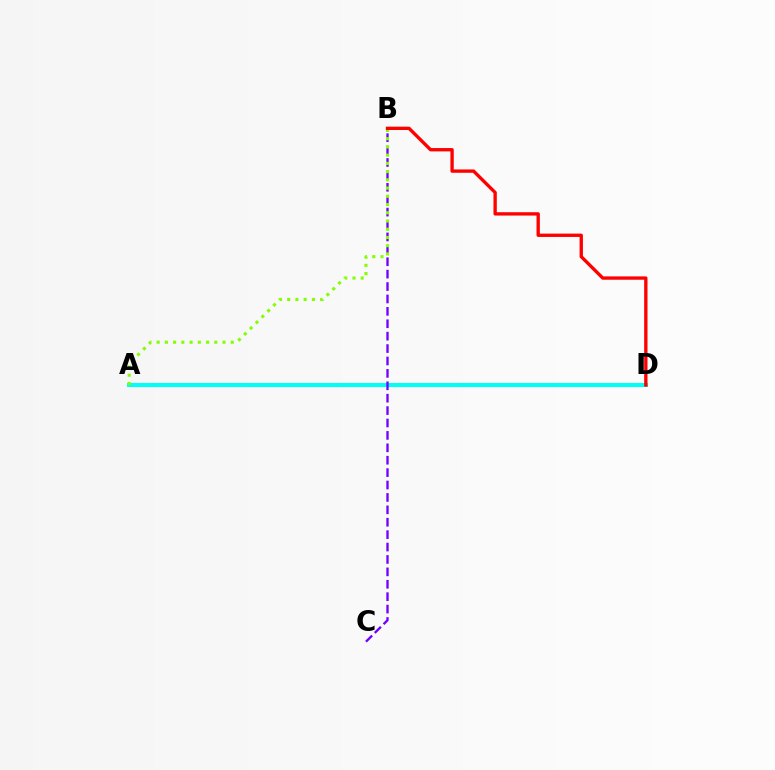{('A', 'D'): [{'color': '#00fff6', 'line_style': 'solid', 'thickness': 2.91}], ('B', 'C'): [{'color': '#7200ff', 'line_style': 'dashed', 'thickness': 1.69}], ('A', 'B'): [{'color': '#84ff00', 'line_style': 'dotted', 'thickness': 2.24}], ('B', 'D'): [{'color': '#ff0000', 'line_style': 'solid', 'thickness': 2.41}]}